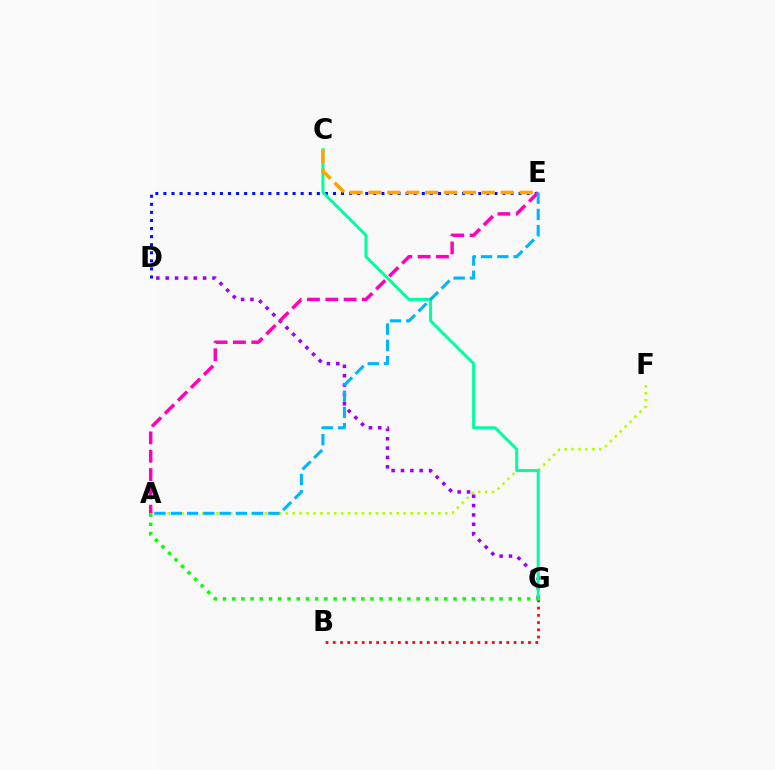{('A', 'F'): [{'color': '#b3ff00', 'line_style': 'dotted', 'thickness': 1.89}], ('D', 'E'): [{'color': '#0010ff', 'line_style': 'dotted', 'thickness': 2.19}], ('D', 'G'): [{'color': '#9b00ff', 'line_style': 'dotted', 'thickness': 2.54}], ('A', 'E'): [{'color': '#ff00bd', 'line_style': 'dashed', 'thickness': 2.49}, {'color': '#00b5ff', 'line_style': 'dashed', 'thickness': 2.21}], ('B', 'G'): [{'color': '#ff0000', 'line_style': 'dotted', 'thickness': 1.97}], ('C', 'G'): [{'color': '#00ff9d', 'line_style': 'solid', 'thickness': 2.15}], ('C', 'E'): [{'color': '#ffa500', 'line_style': 'dashed', 'thickness': 2.57}], ('A', 'G'): [{'color': '#08ff00', 'line_style': 'dotted', 'thickness': 2.51}]}